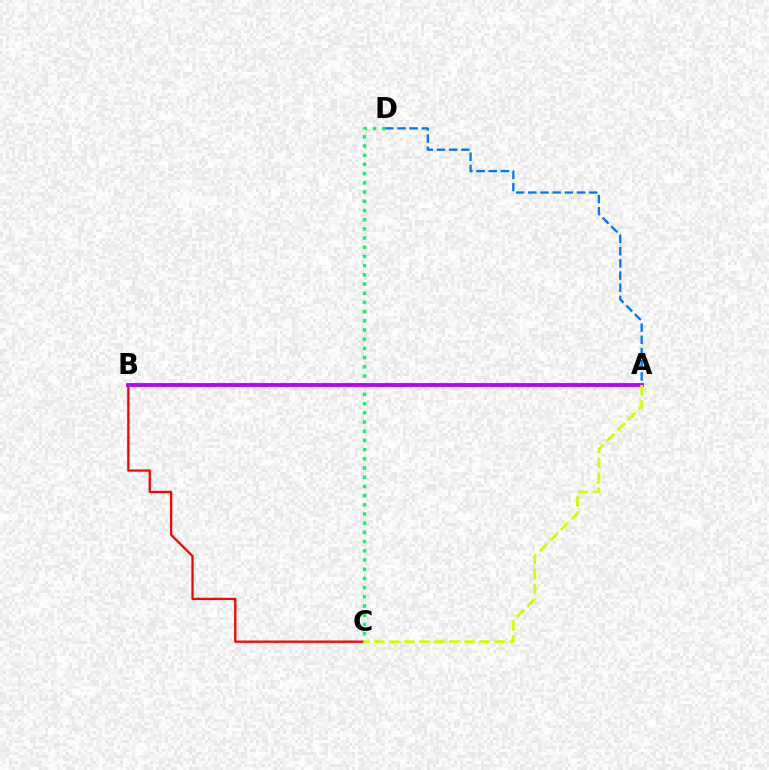{('B', 'C'): [{'color': '#ff0000', 'line_style': 'solid', 'thickness': 1.64}], ('A', 'D'): [{'color': '#0074ff', 'line_style': 'dashed', 'thickness': 1.66}], ('C', 'D'): [{'color': '#00ff5c', 'line_style': 'dotted', 'thickness': 2.5}], ('A', 'B'): [{'color': '#b900ff', 'line_style': 'solid', 'thickness': 2.77}], ('A', 'C'): [{'color': '#d1ff00', 'line_style': 'dashed', 'thickness': 2.04}]}